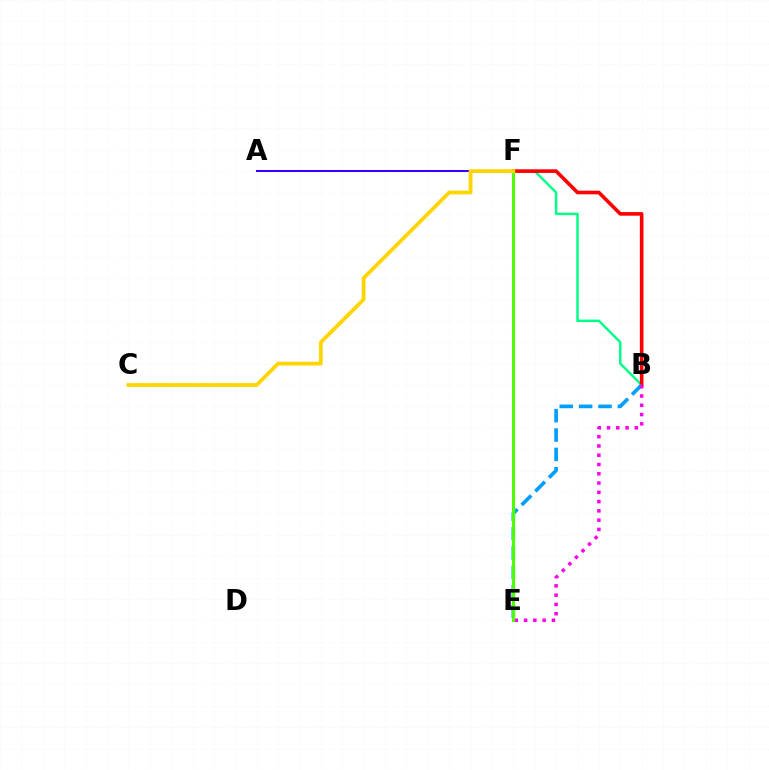{('B', 'F'): [{'color': '#00ff86', 'line_style': 'solid', 'thickness': 1.77}, {'color': '#ff0000', 'line_style': 'solid', 'thickness': 2.6}], ('B', 'E'): [{'color': '#009eff', 'line_style': 'dashed', 'thickness': 2.63}, {'color': '#ff00ed', 'line_style': 'dotted', 'thickness': 2.52}], ('A', 'F'): [{'color': '#3700ff', 'line_style': 'solid', 'thickness': 1.5}], ('E', 'F'): [{'color': '#4fff00', 'line_style': 'solid', 'thickness': 2.2}], ('C', 'F'): [{'color': '#ffd500', 'line_style': 'solid', 'thickness': 2.71}]}